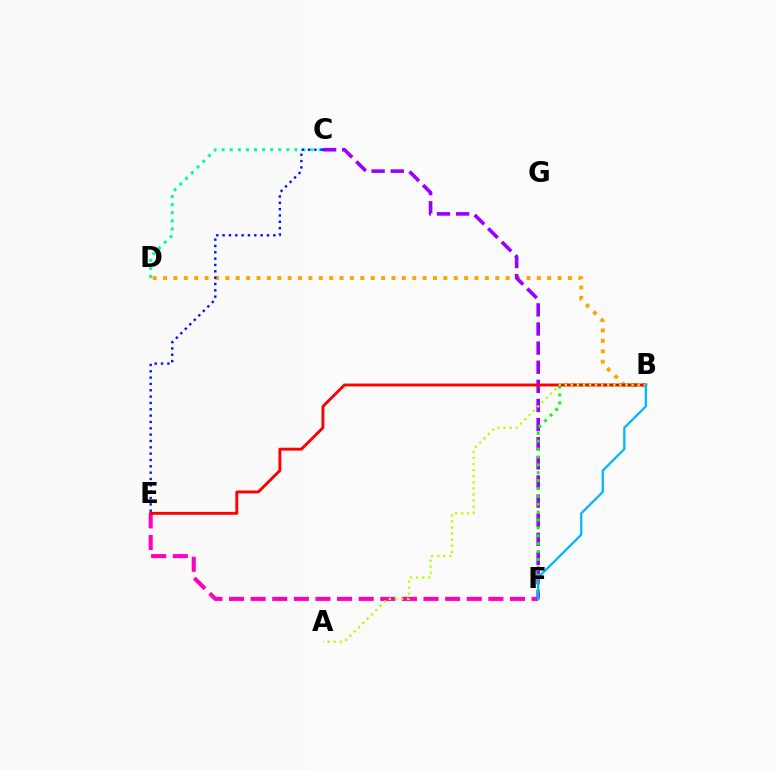{('E', 'F'): [{'color': '#ff00bd', 'line_style': 'dashed', 'thickness': 2.94}], ('B', 'D'): [{'color': '#ffa500', 'line_style': 'dotted', 'thickness': 2.82}], ('C', 'D'): [{'color': '#00ff9d', 'line_style': 'dotted', 'thickness': 2.19}], ('C', 'F'): [{'color': '#9b00ff', 'line_style': 'dashed', 'thickness': 2.6}], ('B', 'F'): [{'color': '#08ff00', 'line_style': 'dotted', 'thickness': 2.14}, {'color': '#00b5ff', 'line_style': 'solid', 'thickness': 1.61}], ('C', 'E'): [{'color': '#0010ff', 'line_style': 'dotted', 'thickness': 1.72}], ('B', 'E'): [{'color': '#ff0000', 'line_style': 'solid', 'thickness': 2.08}], ('A', 'B'): [{'color': '#b3ff00', 'line_style': 'dotted', 'thickness': 1.65}]}